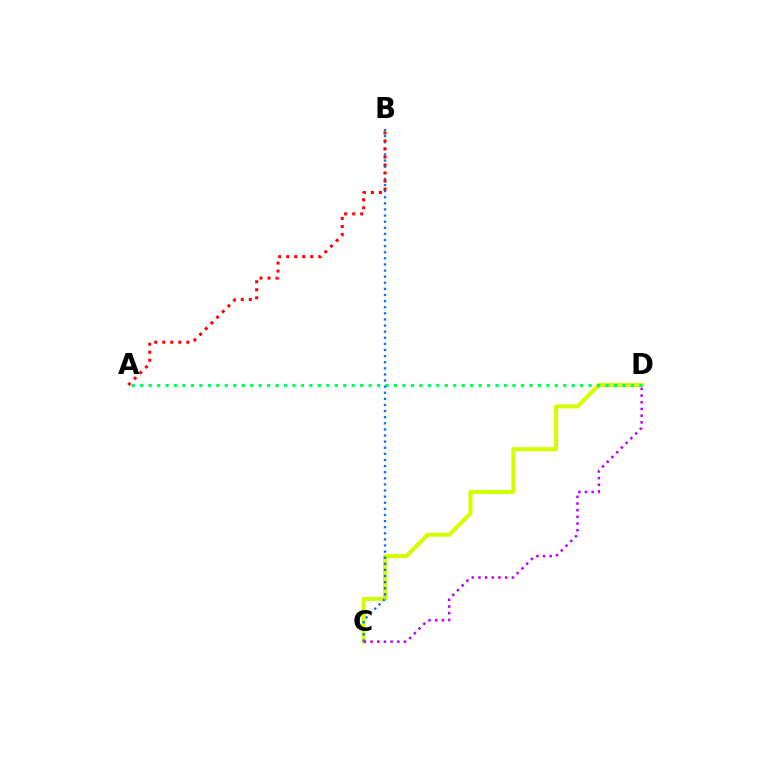{('C', 'D'): [{'color': '#d1ff00', 'line_style': 'solid', 'thickness': 2.94}, {'color': '#b900ff', 'line_style': 'dotted', 'thickness': 1.82}], ('A', 'D'): [{'color': '#00ff5c', 'line_style': 'dotted', 'thickness': 2.3}], ('B', 'C'): [{'color': '#0074ff', 'line_style': 'dotted', 'thickness': 1.66}], ('A', 'B'): [{'color': '#ff0000', 'line_style': 'dotted', 'thickness': 2.18}]}